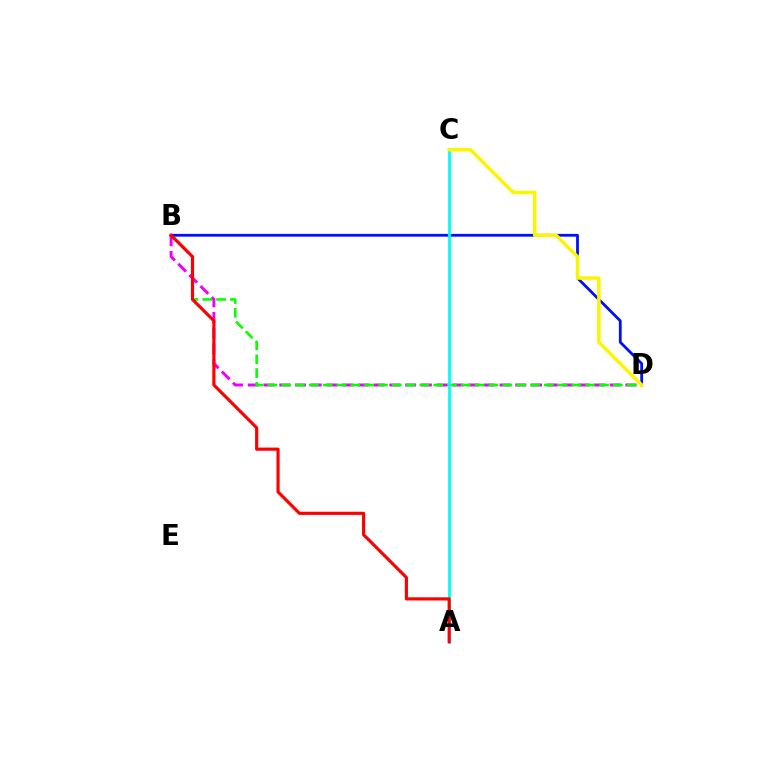{('B', 'D'): [{'color': '#ee00ff', 'line_style': 'dashed', 'thickness': 2.14}, {'color': '#08ff00', 'line_style': 'dashed', 'thickness': 1.88}, {'color': '#0010ff', 'line_style': 'solid', 'thickness': 2.01}], ('A', 'C'): [{'color': '#00fff6', 'line_style': 'solid', 'thickness': 2.02}], ('A', 'B'): [{'color': '#ff0000', 'line_style': 'solid', 'thickness': 2.27}], ('C', 'D'): [{'color': '#fcf500', 'line_style': 'solid', 'thickness': 2.53}]}